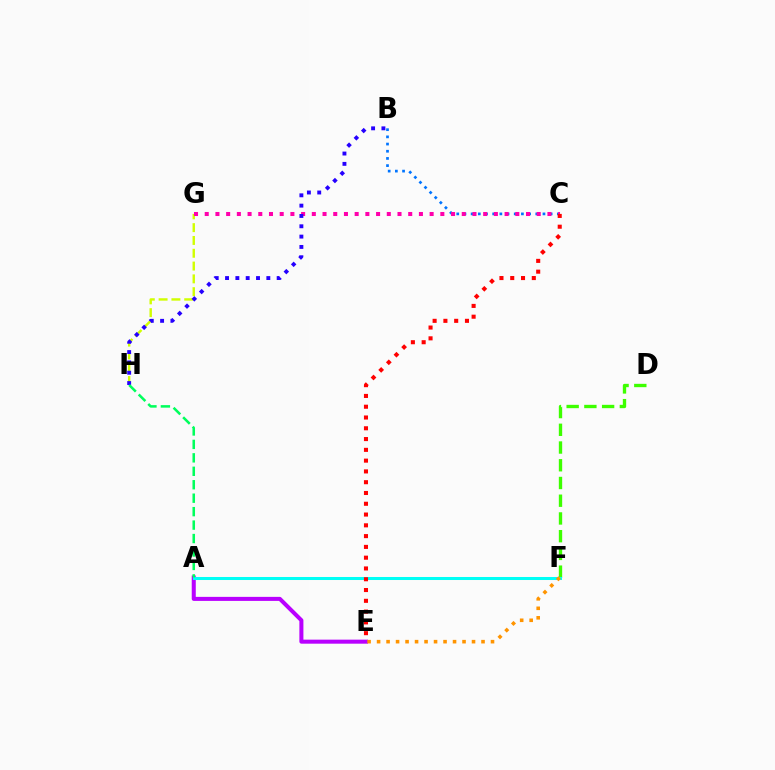{('D', 'F'): [{'color': '#3dff00', 'line_style': 'dashed', 'thickness': 2.41}], ('G', 'H'): [{'color': '#d1ff00', 'line_style': 'dashed', 'thickness': 1.74}], ('A', 'E'): [{'color': '#b900ff', 'line_style': 'solid', 'thickness': 2.91}], ('B', 'C'): [{'color': '#0074ff', 'line_style': 'dotted', 'thickness': 1.95}], ('C', 'G'): [{'color': '#ff00ac', 'line_style': 'dotted', 'thickness': 2.91}], ('A', 'F'): [{'color': '#00fff6', 'line_style': 'solid', 'thickness': 2.17}], ('E', 'F'): [{'color': '#ff9400', 'line_style': 'dotted', 'thickness': 2.58}], ('B', 'H'): [{'color': '#2500ff', 'line_style': 'dotted', 'thickness': 2.8}], ('C', 'E'): [{'color': '#ff0000', 'line_style': 'dotted', 'thickness': 2.93}], ('A', 'H'): [{'color': '#00ff5c', 'line_style': 'dashed', 'thickness': 1.83}]}